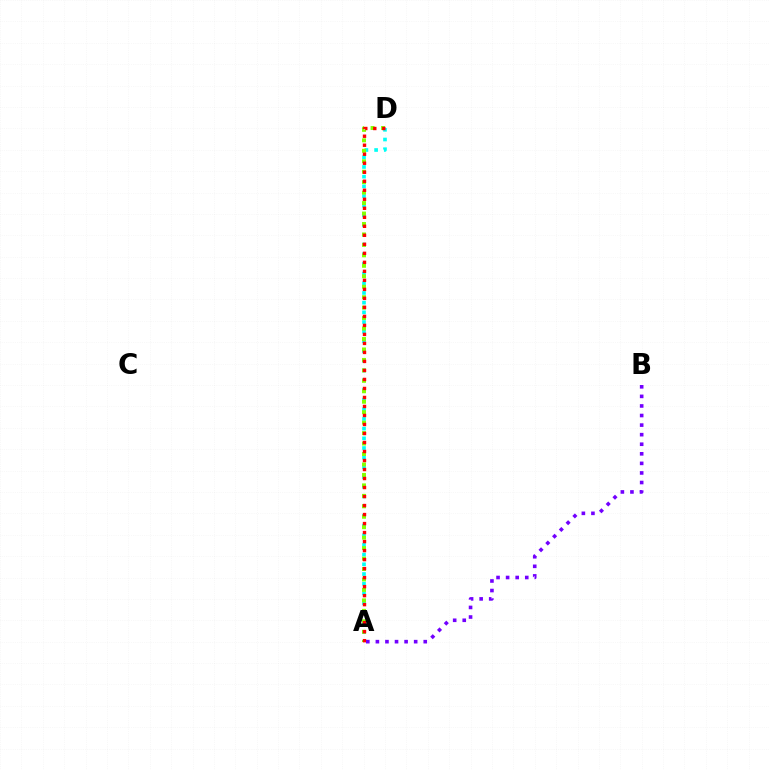{('A', 'D'): [{'color': '#00fff6', 'line_style': 'dotted', 'thickness': 2.63}, {'color': '#84ff00', 'line_style': 'dotted', 'thickness': 2.84}, {'color': '#ff0000', 'line_style': 'dotted', 'thickness': 2.45}], ('A', 'B'): [{'color': '#7200ff', 'line_style': 'dotted', 'thickness': 2.6}]}